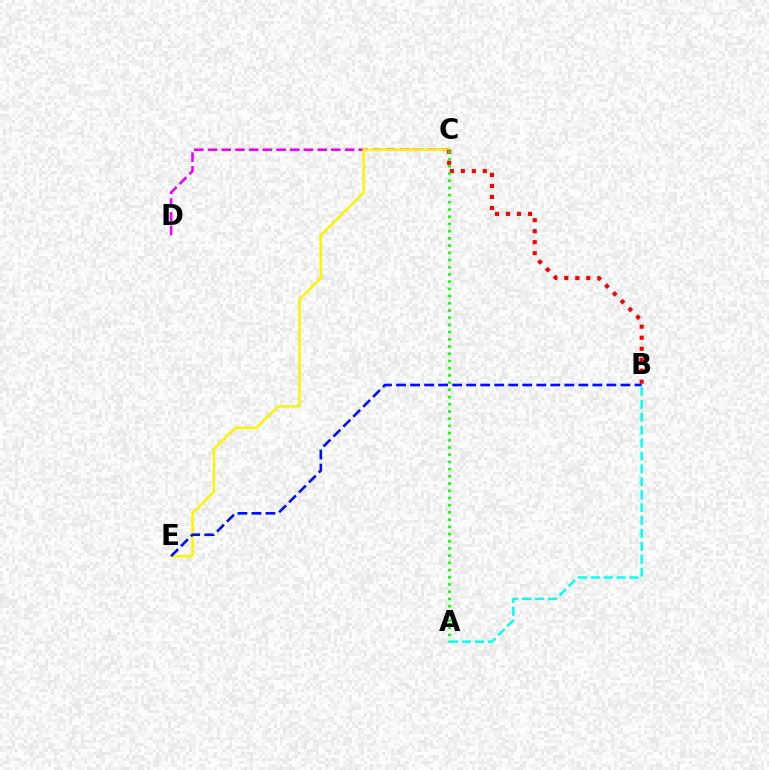{('C', 'D'): [{'color': '#ee00ff', 'line_style': 'dashed', 'thickness': 1.86}], ('C', 'E'): [{'color': '#fcf500', 'line_style': 'solid', 'thickness': 1.8}], ('B', 'C'): [{'color': '#ff0000', 'line_style': 'dotted', 'thickness': 2.99}], ('A', 'C'): [{'color': '#08ff00', 'line_style': 'dotted', 'thickness': 1.96}], ('B', 'E'): [{'color': '#0010ff', 'line_style': 'dashed', 'thickness': 1.9}], ('A', 'B'): [{'color': '#00fff6', 'line_style': 'dashed', 'thickness': 1.75}]}